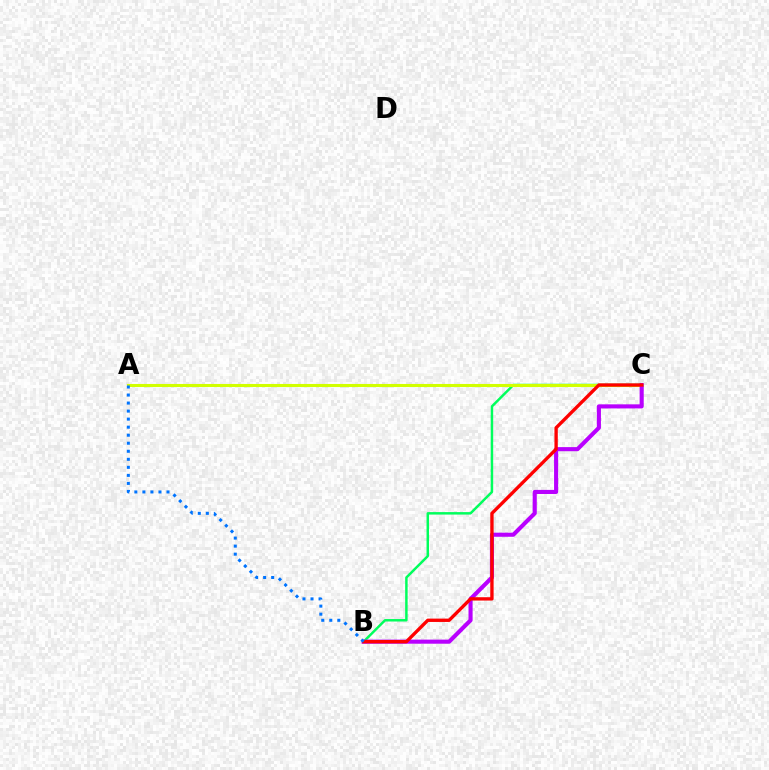{('B', 'C'): [{'color': '#00ff5c', 'line_style': 'solid', 'thickness': 1.78}, {'color': '#b900ff', 'line_style': 'solid', 'thickness': 2.95}, {'color': '#ff0000', 'line_style': 'solid', 'thickness': 2.41}], ('A', 'C'): [{'color': '#d1ff00', 'line_style': 'solid', 'thickness': 2.22}], ('A', 'B'): [{'color': '#0074ff', 'line_style': 'dotted', 'thickness': 2.18}]}